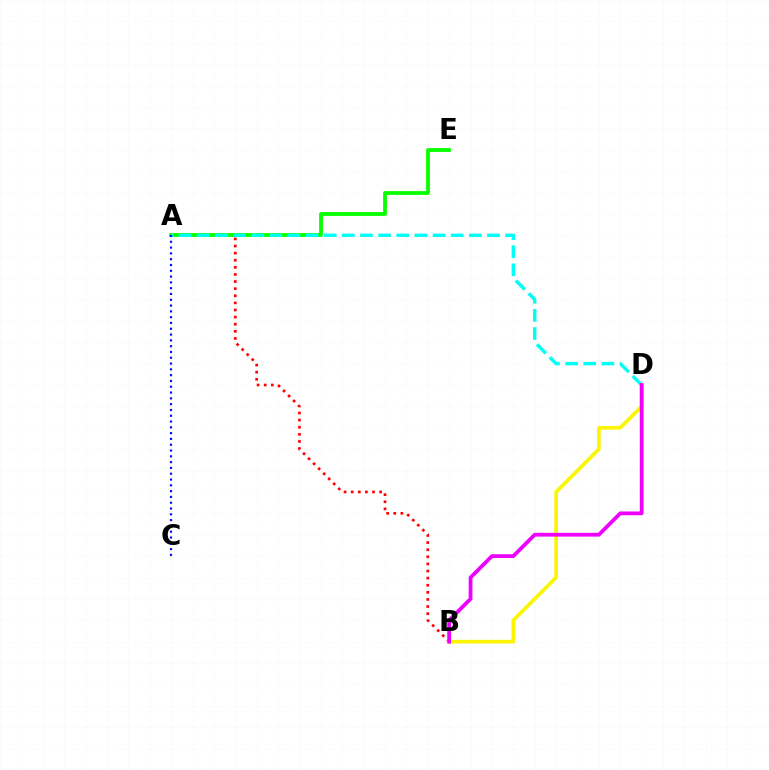{('A', 'B'): [{'color': '#ff0000', 'line_style': 'dotted', 'thickness': 1.93}], ('A', 'E'): [{'color': '#08ff00', 'line_style': 'solid', 'thickness': 2.74}], ('A', 'D'): [{'color': '#00fff6', 'line_style': 'dashed', 'thickness': 2.46}], ('B', 'D'): [{'color': '#fcf500', 'line_style': 'solid', 'thickness': 2.62}, {'color': '#ee00ff', 'line_style': 'solid', 'thickness': 2.72}], ('A', 'C'): [{'color': '#0010ff', 'line_style': 'dotted', 'thickness': 1.58}]}